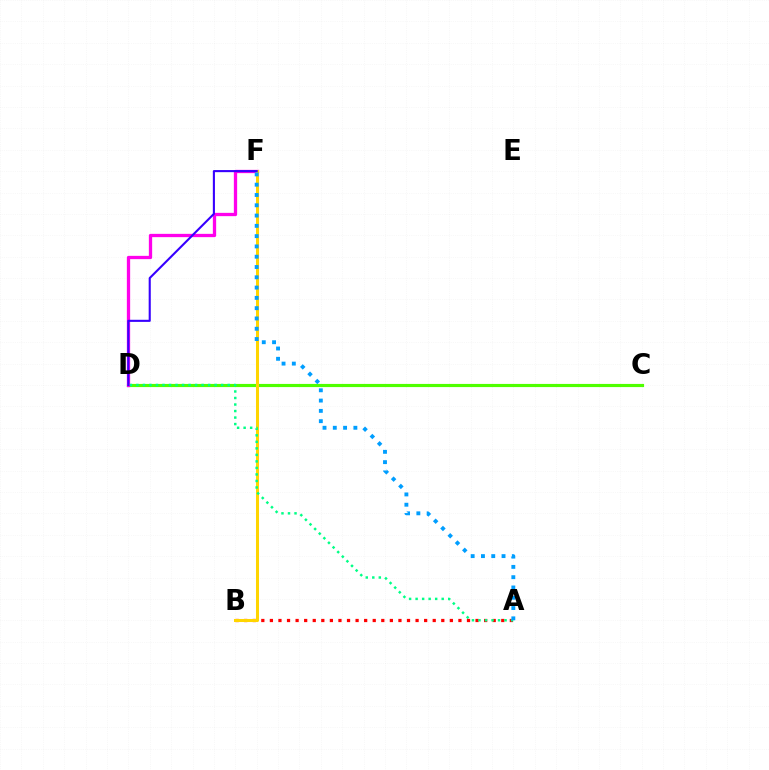{('C', 'D'): [{'color': '#4fff00', 'line_style': 'solid', 'thickness': 2.27}], ('A', 'B'): [{'color': '#ff0000', 'line_style': 'dotted', 'thickness': 2.33}], ('D', 'F'): [{'color': '#ff00ed', 'line_style': 'solid', 'thickness': 2.38}, {'color': '#3700ff', 'line_style': 'solid', 'thickness': 1.51}], ('B', 'F'): [{'color': '#ffd500', 'line_style': 'solid', 'thickness': 2.19}], ('A', 'D'): [{'color': '#00ff86', 'line_style': 'dotted', 'thickness': 1.77}], ('A', 'F'): [{'color': '#009eff', 'line_style': 'dotted', 'thickness': 2.8}]}